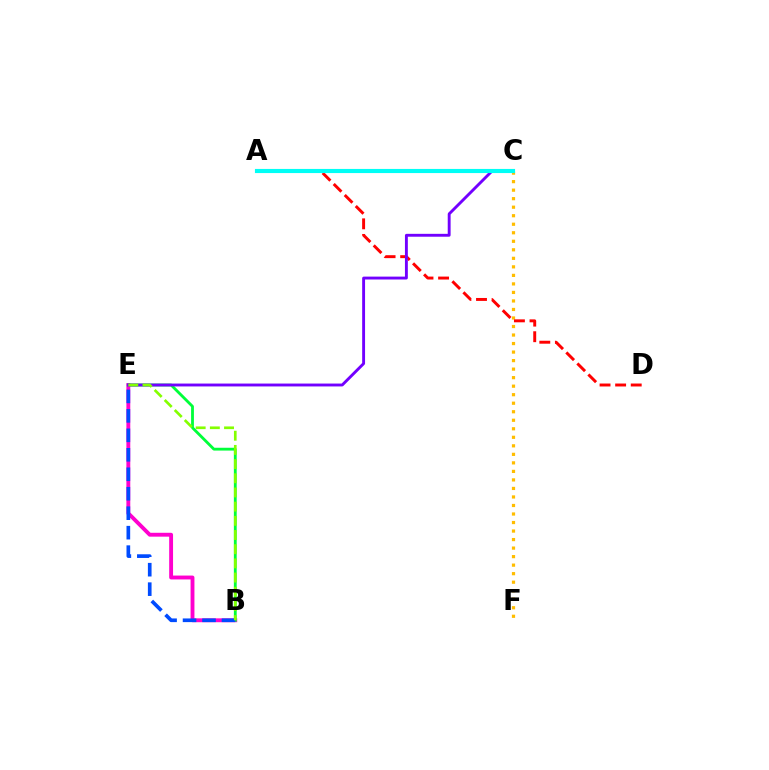{('B', 'E'): [{'color': '#ff00cf', 'line_style': 'solid', 'thickness': 2.79}, {'color': '#00ff39', 'line_style': 'solid', 'thickness': 2.03}, {'color': '#004bff', 'line_style': 'dashed', 'thickness': 2.64}, {'color': '#84ff00', 'line_style': 'dashed', 'thickness': 1.93}], ('C', 'F'): [{'color': '#ffbd00', 'line_style': 'dotted', 'thickness': 2.32}], ('A', 'D'): [{'color': '#ff0000', 'line_style': 'dashed', 'thickness': 2.12}], ('C', 'E'): [{'color': '#7200ff', 'line_style': 'solid', 'thickness': 2.08}], ('A', 'C'): [{'color': '#00fff6', 'line_style': 'solid', 'thickness': 2.97}]}